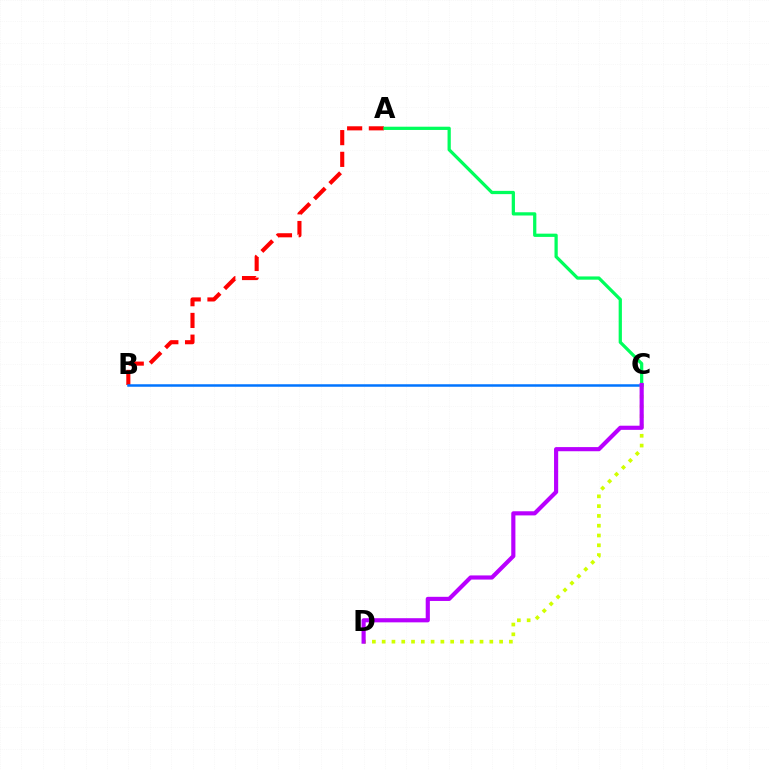{('A', 'B'): [{'color': '#ff0000', 'line_style': 'dashed', 'thickness': 2.95}], ('B', 'C'): [{'color': '#0074ff', 'line_style': 'solid', 'thickness': 1.8}], ('A', 'C'): [{'color': '#00ff5c', 'line_style': 'solid', 'thickness': 2.34}], ('C', 'D'): [{'color': '#d1ff00', 'line_style': 'dotted', 'thickness': 2.66}, {'color': '#b900ff', 'line_style': 'solid', 'thickness': 2.98}]}